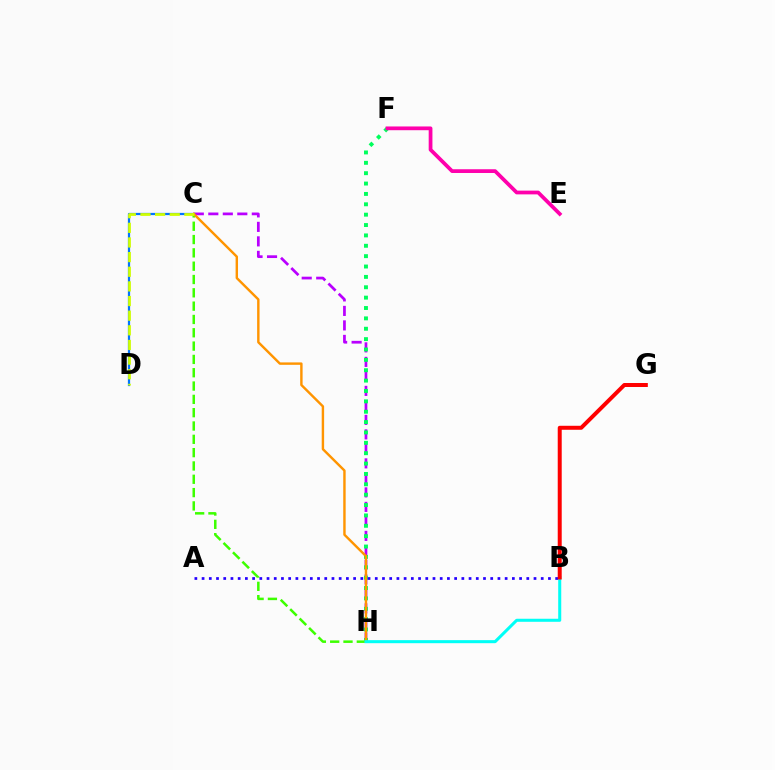{('C', 'H'): [{'color': '#b900ff', 'line_style': 'dashed', 'thickness': 1.97}, {'color': '#3dff00', 'line_style': 'dashed', 'thickness': 1.81}, {'color': '#ff9400', 'line_style': 'solid', 'thickness': 1.74}], ('F', 'H'): [{'color': '#00ff5c', 'line_style': 'dotted', 'thickness': 2.82}], ('C', 'D'): [{'color': '#0074ff', 'line_style': 'solid', 'thickness': 1.61}, {'color': '#d1ff00', 'line_style': 'dashed', 'thickness': 1.99}], ('E', 'F'): [{'color': '#ff00ac', 'line_style': 'solid', 'thickness': 2.7}], ('B', 'H'): [{'color': '#00fff6', 'line_style': 'solid', 'thickness': 2.19}], ('A', 'B'): [{'color': '#2500ff', 'line_style': 'dotted', 'thickness': 1.96}], ('B', 'G'): [{'color': '#ff0000', 'line_style': 'solid', 'thickness': 2.87}]}